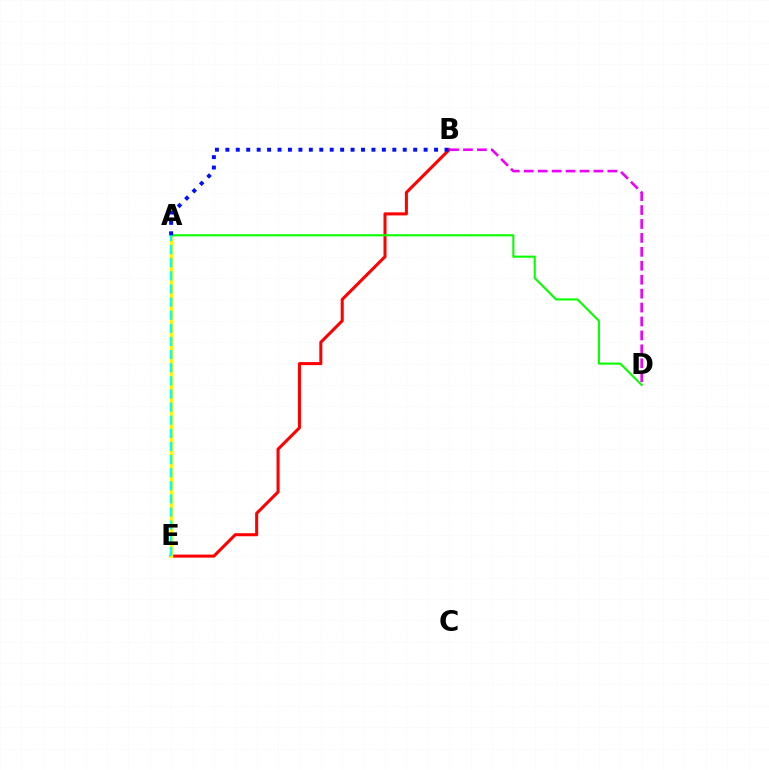{('B', 'E'): [{'color': '#ff0000', 'line_style': 'solid', 'thickness': 2.2}], ('A', 'E'): [{'color': '#fcf500', 'line_style': 'solid', 'thickness': 2.4}, {'color': '#00fff6', 'line_style': 'dashed', 'thickness': 1.78}], ('A', 'D'): [{'color': '#08ff00', 'line_style': 'solid', 'thickness': 1.52}], ('B', 'D'): [{'color': '#ee00ff', 'line_style': 'dashed', 'thickness': 1.89}], ('A', 'B'): [{'color': '#0010ff', 'line_style': 'dotted', 'thickness': 2.83}]}